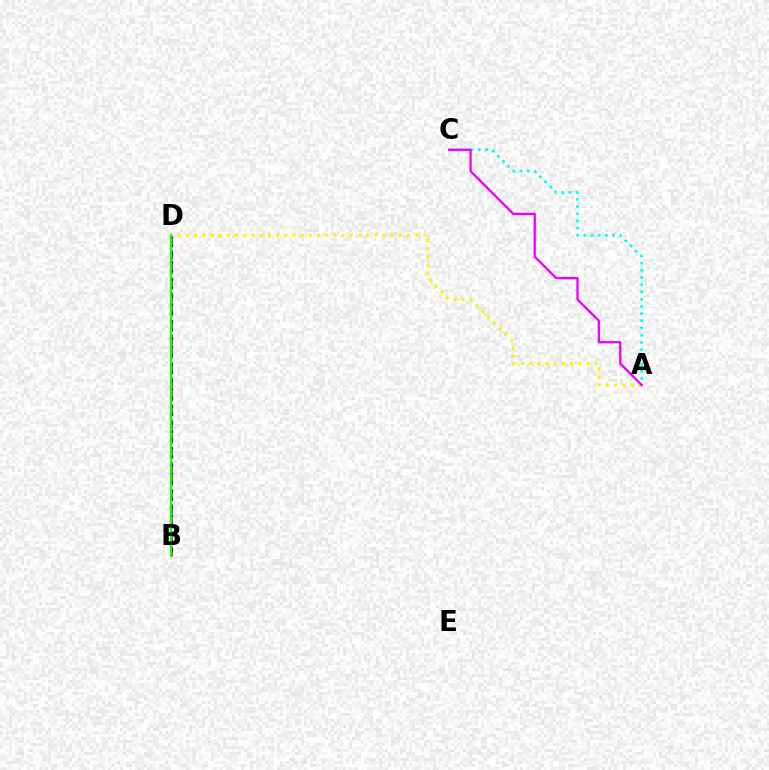{('B', 'D'): [{'color': '#ff0000', 'line_style': 'dashed', 'thickness': 1.92}, {'color': '#0010ff', 'line_style': 'dotted', 'thickness': 2.3}, {'color': '#08ff00', 'line_style': 'solid', 'thickness': 1.58}], ('A', 'D'): [{'color': '#fcf500', 'line_style': 'dotted', 'thickness': 2.22}], ('A', 'C'): [{'color': '#00fff6', 'line_style': 'dotted', 'thickness': 1.96}, {'color': '#ee00ff', 'line_style': 'solid', 'thickness': 1.67}]}